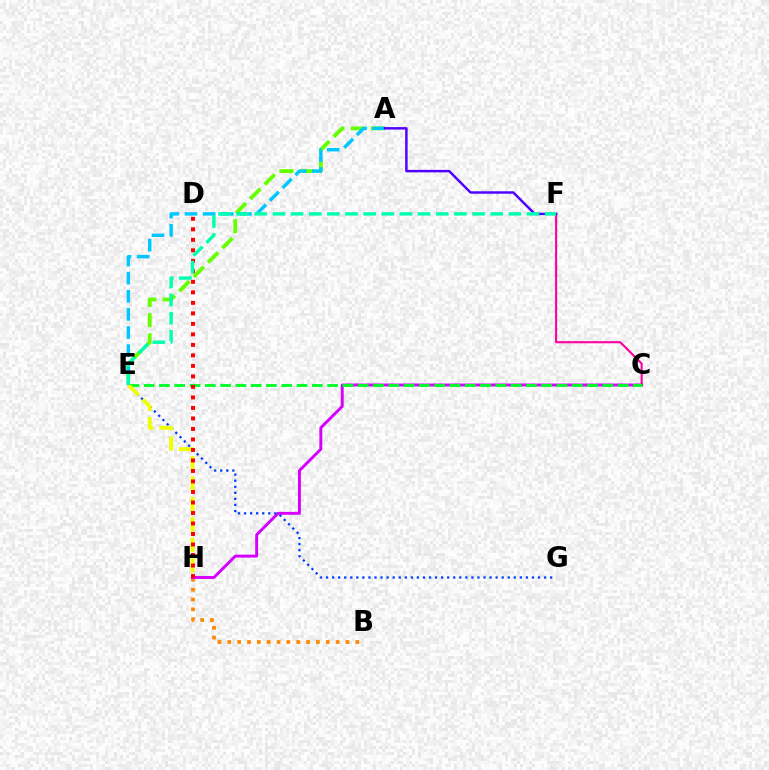{('A', 'E'): [{'color': '#66ff00', 'line_style': 'dashed', 'thickness': 2.76}, {'color': '#00c7ff', 'line_style': 'dashed', 'thickness': 2.46}], ('B', 'H'): [{'color': '#ff8800', 'line_style': 'dotted', 'thickness': 2.67}], ('C', 'H'): [{'color': '#d600ff', 'line_style': 'solid', 'thickness': 2.11}], ('C', 'F'): [{'color': '#ff00a0', 'line_style': 'solid', 'thickness': 1.51}], ('C', 'E'): [{'color': '#00ff27', 'line_style': 'dashed', 'thickness': 2.08}], ('E', 'G'): [{'color': '#003fff', 'line_style': 'dotted', 'thickness': 1.65}], ('A', 'F'): [{'color': '#4f00ff', 'line_style': 'solid', 'thickness': 1.77}], ('E', 'H'): [{'color': '#eeff00', 'line_style': 'dashed', 'thickness': 2.78}], ('D', 'H'): [{'color': '#ff0000', 'line_style': 'dotted', 'thickness': 2.85}], ('E', 'F'): [{'color': '#00ffaf', 'line_style': 'dashed', 'thickness': 2.47}]}